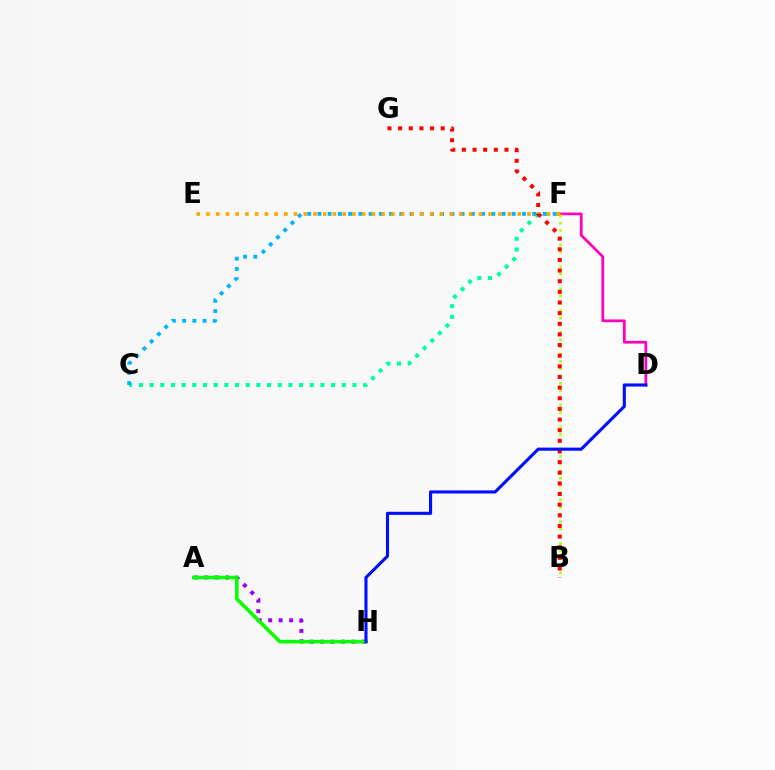{('D', 'F'): [{'color': '#ff00bd', 'line_style': 'solid', 'thickness': 1.98}], ('C', 'F'): [{'color': '#00ff9d', 'line_style': 'dotted', 'thickness': 2.9}, {'color': '#00b5ff', 'line_style': 'dotted', 'thickness': 2.78}], ('B', 'F'): [{'color': '#b3ff00', 'line_style': 'dotted', 'thickness': 1.98}], ('E', 'F'): [{'color': '#ffa500', 'line_style': 'dotted', 'thickness': 2.64}], ('A', 'H'): [{'color': '#9b00ff', 'line_style': 'dotted', 'thickness': 2.84}, {'color': '#08ff00', 'line_style': 'solid', 'thickness': 2.59}], ('B', 'G'): [{'color': '#ff0000', 'line_style': 'dotted', 'thickness': 2.89}], ('D', 'H'): [{'color': '#0010ff', 'line_style': 'solid', 'thickness': 2.23}]}